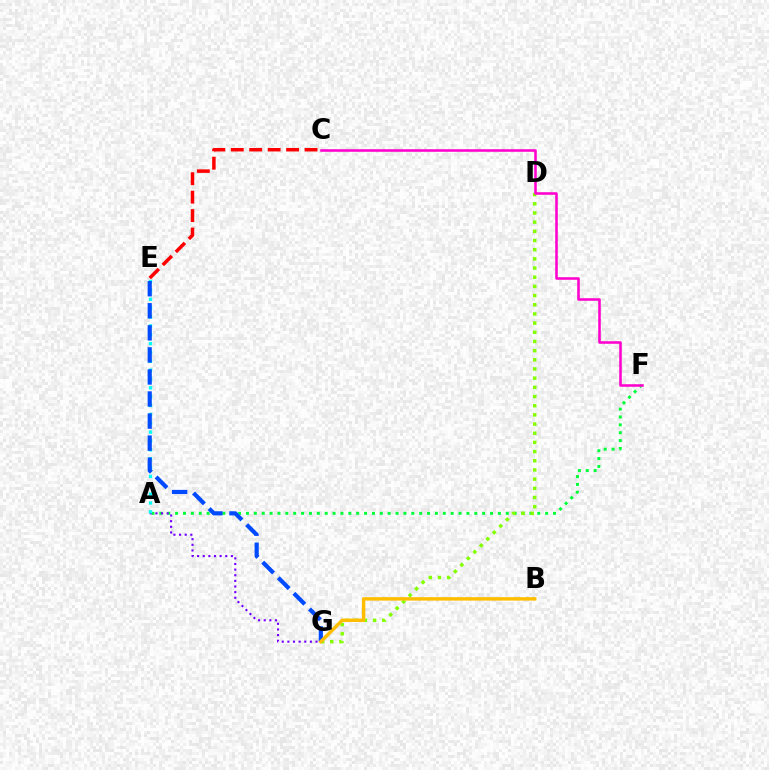{('C', 'E'): [{'color': '#ff0000', 'line_style': 'dashed', 'thickness': 2.5}], ('A', 'F'): [{'color': '#00ff39', 'line_style': 'dotted', 'thickness': 2.14}], ('A', 'G'): [{'color': '#7200ff', 'line_style': 'dotted', 'thickness': 1.53}], ('D', 'G'): [{'color': '#84ff00', 'line_style': 'dotted', 'thickness': 2.49}], ('A', 'E'): [{'color': '#00fff6', 'line_style': 'dotted', 'thickness': 2.41}], ('E', 'G'): [{'color': '#004bff', 'line_style': 'dashed', 'thickness': 3.0}], ('B', 'G'): [{'color': '#ffbd00', 'line_style': 'solid', 'thickness': 2.46}], ('C', 'F'): [{'color': '#ff00cf', 'line_style': 'solid', 'thickness': 1.85}]}